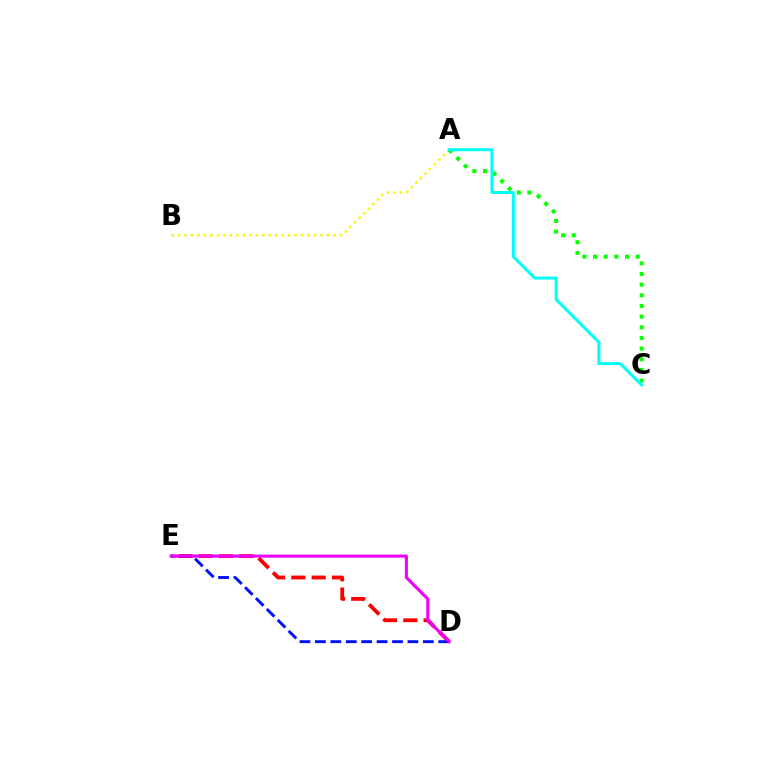{('A', 'B'): [{'color': '#fcf500', 'line_style': 'dotted', 'thickness': 1.76}], ('D', 'E'): [{'color': '#ff0000', 'line_style': 'dashed', 'thickness': 2.76}, {'color': '#0010ff', 'line_style': 'dashed', 'thickness': 2.1}, {'color': '#ee00ff', 'line_style': 'solid', 'thickness': 2.21}], ('A', 'C'): [{'color': '#08ff00', 'line_style': 'dotted', 'thickness': 2.9}, {'color': '#00fff6', 'line_style': 'solid', 'thickness': 2.17}]}